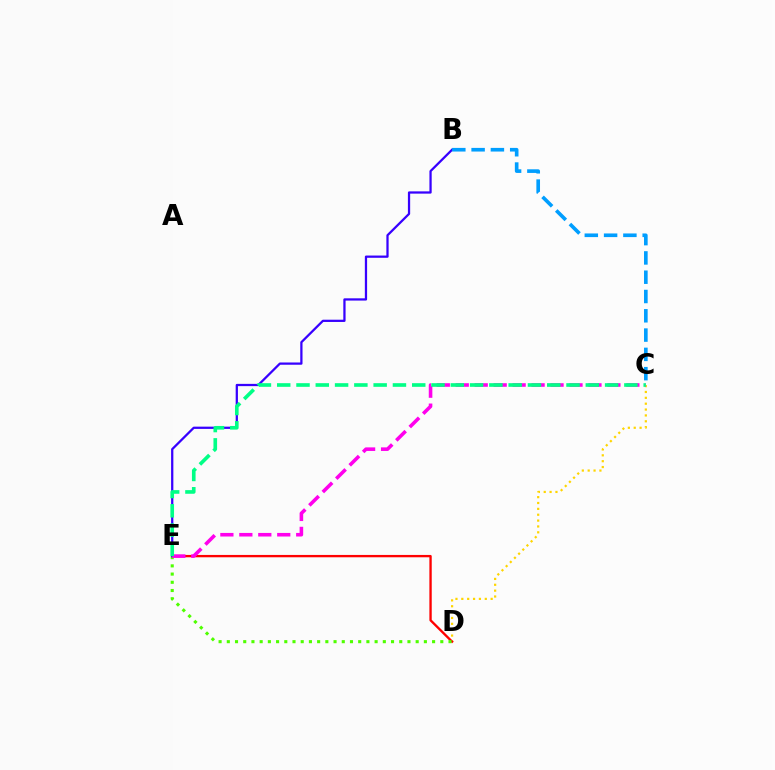{('C', 'D'): [{'color': '#ffd500', 'line_style': 'dotted', 'thickness': 1.59}], ('D', 'E'): [{'color': '#ff0000', 'line_style': 'solid', 'thickness': 1.69}, {'color': '#4fff00', 'line_style': 'dotted', 'thickness': 2.23}], ('B', 'E'): [{'color': '#3700ff', 'line_style': 'solid', 'thickness': 1.62}], ('C', 'E'): [{'color': '#ff00ed', 'line_style': 'dashed', 'thickness': 2.58}, {'color': '#00ff86', 'line_style': 'dashed', 'thickness': 2.62}], ('B', 'C'): [{'color': '#009eff', 'line_style': 'dashed', 'thickness': 2.62}]}